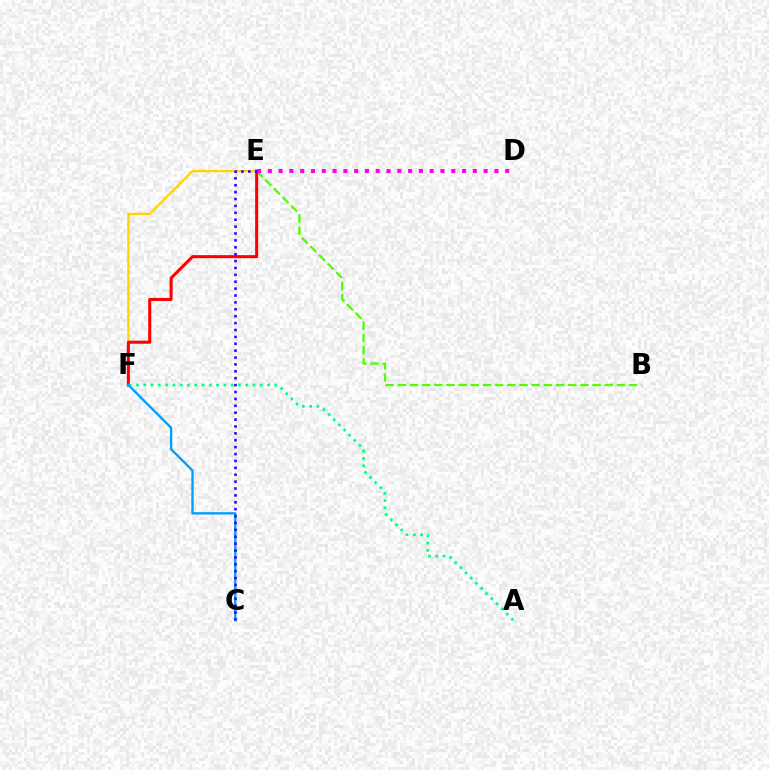{('E', 'F'): [{'color': '#ffd500', 'line_style': 'solid', 'thickness': 1.61}, {'color': '#ff0000', 'line_style': 'solid', 'thickness': 2.19}], ('B', 'E'): [{'color': '#4fff00', 'line_style': 'dashed', 'thickness': 1.65}], ('D', 'E'): [{'color': '#ff00ed', 'line_style': 'dotted', 'thickness': 2.93}], ('A', 'F'): [{'color': '#00ff86', 'line_style': 'dotted', 'thickness': 1.98}], ('C', 'F'): [{'color': '#009eff', 'line_style': 'solid', 'thickness': 1.68}], ('C', 'E'): [{'color': '#3700ff', 'line_style': 'dotted', 'thickness': 1.87}]}